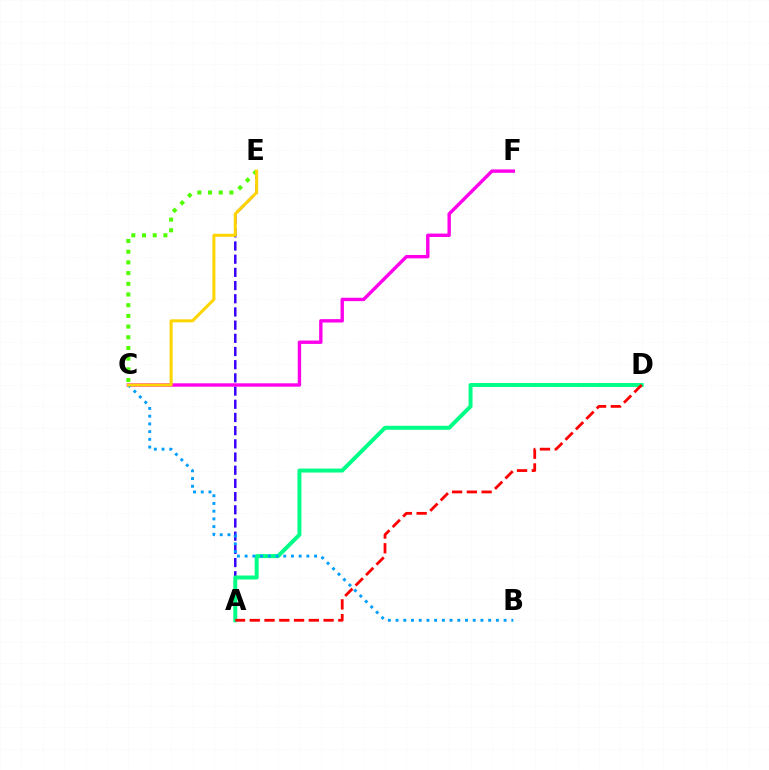{('A', 'E'): [{'color': '#3700ff', 'line_style': 'dashed', 'thickness': 1.79}], ('A', 'D'): [{'color': '#00ff86', 'line_style': 'solid', 'thickness': 2.86}, {'color': '#ff0000', 'line_style': 'dashed', 'thickness': 2.01}], ('C', 'F'): [{'color': '#ff00ed', 'line_style': 'solid', 'thickness': 2.44}], ('B', 'C'): [{'color': '#009eff', 'line_style': 'dotted', 'thickness': 2.1}], ('C', 'E'): [{'color': '#4fff00', 'line_style': 'dotted', 'thickness': 2.91}, {'color': '#ffd500', 'line_style': 'solid', 'thickness': 2.18}]}